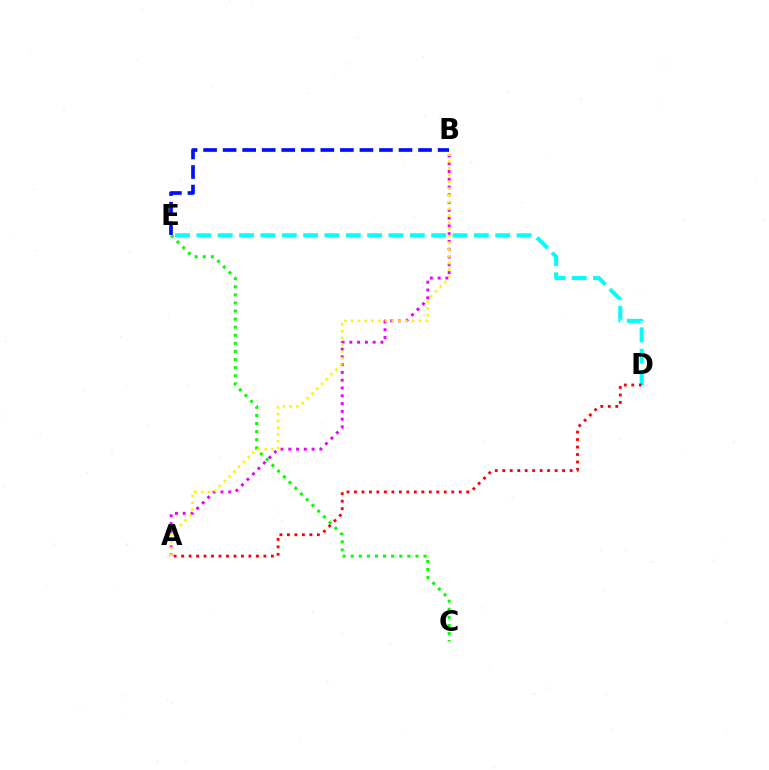{('A', 'B'): [{'color': '#ee00ff', 'line_style': 'dotted', 'thickness': 2.11}, {'color': '#fcf500', 'line_style': 'dotted', 'thickness': 1.84}], ('C', 'E'): [{'color': '#08ff00', 'line_style': 'dotted', 'thickness': 2.2}], ('B', 'E'): [{'color': '#0010ff', 'line_style': 'dashed', 'thickness': 2.65}], ('D', 'E'): [{'color': '#00fff6', 'line_style': 'dashed', 'thickness': 2.9}], ('A', 'D'): [{'color': '#ff0000', 'line_style': 'dotted', 'thickness': 2.03}]}